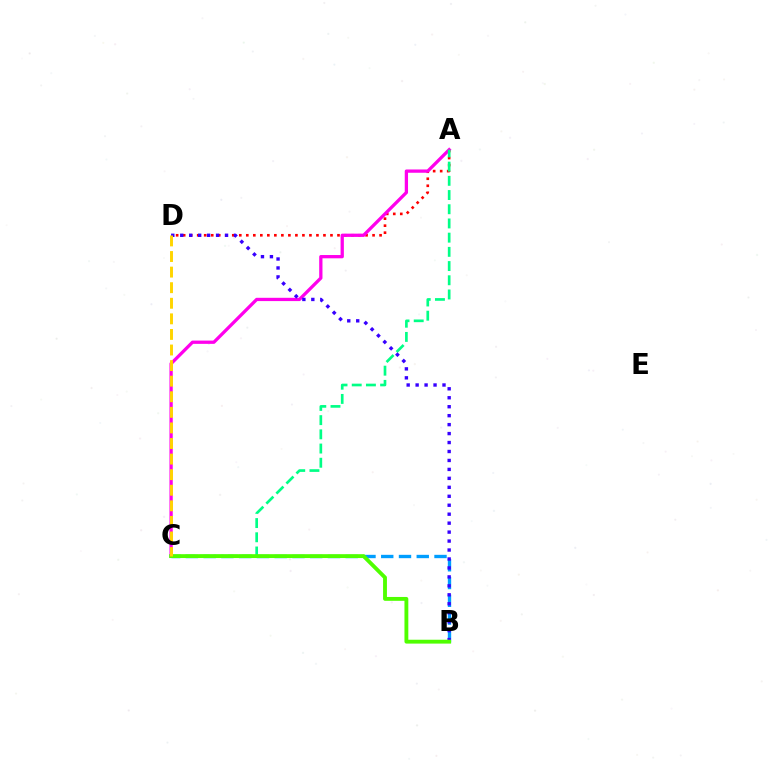{('A', 'D'): [{'color': '#ff0000', 'line_style': 'dotted', 'thickness': 1.91}], ('B', 'C'): [{'color': '#009eff', 'line_style': 'dashed', 'thickness': 2.41}, {'color': '#4fff00', 'line_style': 'solid', 'thickness': 2.78}], ('A', 'C'): [{'color': '#ff00ed', 'line_style': 'solid', 'thickness': 2.36}, {'color': '#00ff86', 'line_style': 'dashed', 'thickness': 1.93}], ('B', 'D'): [{'color': '#3700ff', 'line_style': 'dotted', 'thickness': 2.43}], ('C', 'D'): [{'color': '#ffd500', 'line_style': 'dashed', 'thickness': 2.12}]}